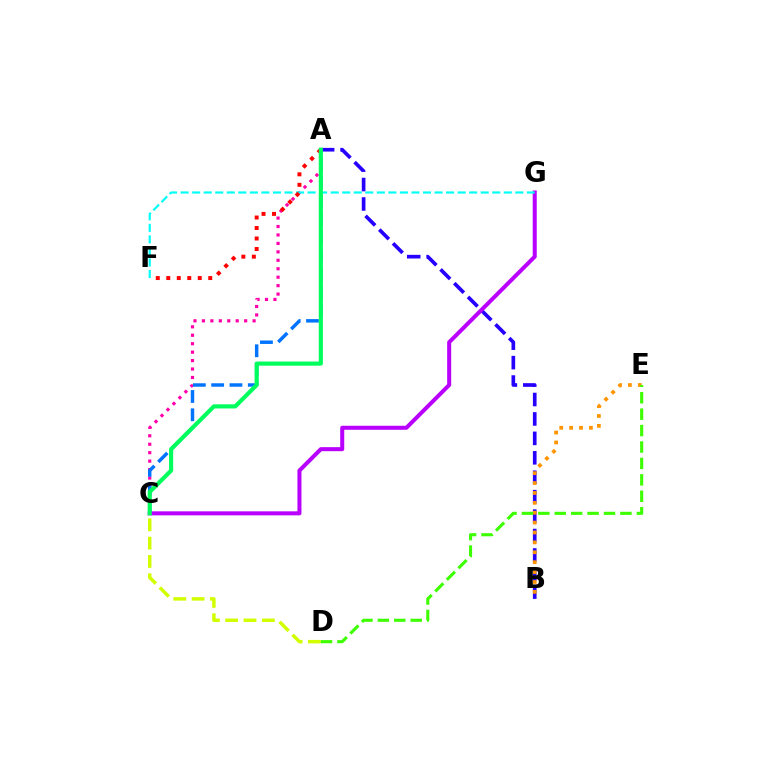{('C', 'D'): [{'color': '#d1ff00', 'line_style': 'dashed', 'thickness': 2.49}], ('A', 'B'): [{'color': '#2500ff', 'line_style': 'dashed', 'thickness': 2.64}], ('A', 'C'): [{'color': '#ff00ac', 'line_style': 'dotted', 'thickness': 2.3}, {'color': '#0074ff', 'line_style': 'dashed', 'thickness': 2.49}, {'color': '#00ff5c', 'line_style': 'solid', 'thickness': 2.98}], ('B', 'E'): [{'color': '#ff9400', 'line_style': 'dotted', 'thickness': 2.69}], ('C', 'G'): [{'color': '#b900ff', 'line_style': 'solid', 'thickness': 2.9}], ('F', 'G'): [{'color': '#00fff6', 'line_style': 'dashed', 'thickness': 1.57}], ('A', 'F'): [{'color': '#ff0000', 'line_style': 'dotted', 'thickness': 2.85}], ('D', 'E'): [{'color': '#3dff00', 'line_style': 'dashed', 'thickness': 2.23}]}